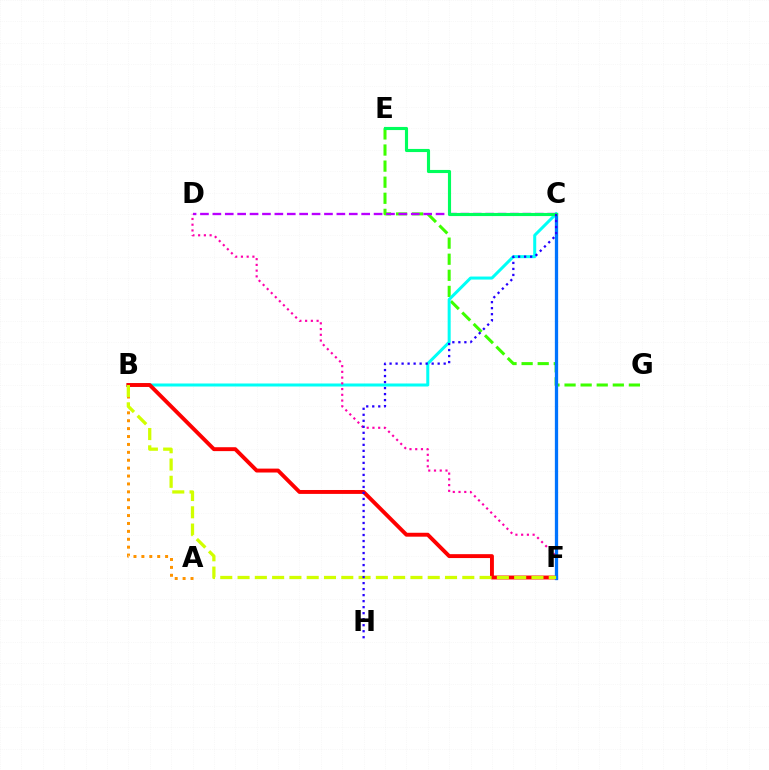{('E', 'G'): [{'color': '#3dff00', 'line_style': 'dashed', 'thickness': 2.18}], ('A', 'B'): [{'color': '#ff9400', 'line_style': 'dotted', 'thickness': 2.15}], ('C', 'D'): [{'color': '#b900ff', 'line_style': 'dashed', 'thickness': 1.68}], ('B', 'C'): [{'color': '#00fff6', 'line_style': 'solid', 'thickness': 2.17}], ('B', 'F'): [{'color': '#ff0000', 'line_style': 'solid', 'thickness': 2.81}, {'color': '#d1ff00', 'line_style': 'dashed', 'thickness': 2.35}], ('D', 'F'): [{'color': '#ff00ac', 'line_style': 'dotted', 'thickness': 1.56}], ('C', 'F'): [{'color': '#0074ff', 'line_style': 'solid', 'thickness': 2.36}], ('C', 'E'): [{'color': '#00ff5c', 'line_style': 'solid', 'thickness': 2.25}], ('C', 'H'): [{'color': '#2500ff', 'line_style': 'dotted', 'thickness': 1.63}]}